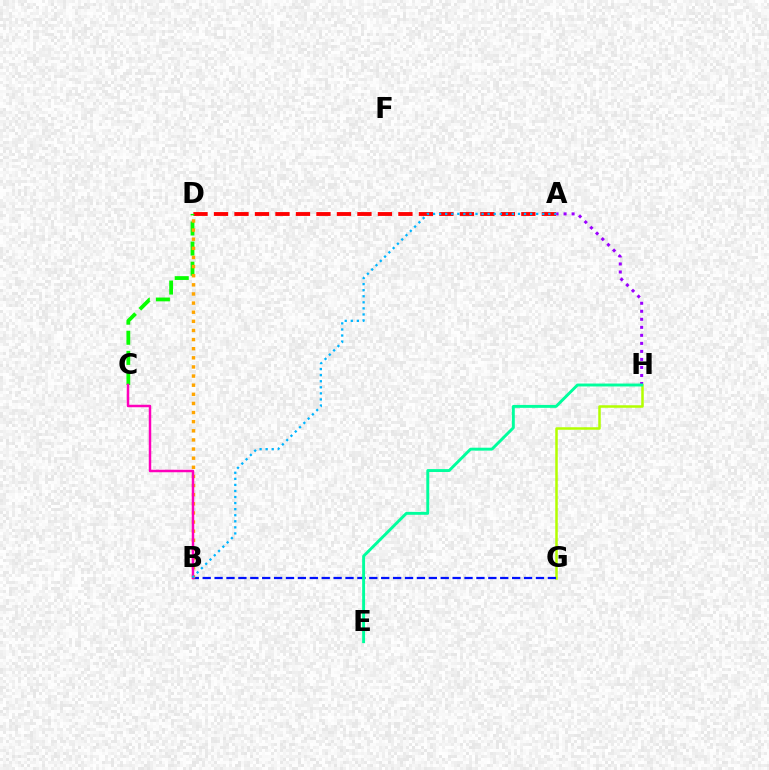{('A', 'D'): [{'color': '#ff0000', 'line_style': 'dashed', 'thickness': 2.78}], ('A', 'H'): [{'color': '#9b00ff', 'line_style': 'dotted', 'thickness': 2.18}], ('C', 'D'): [{'color': '#08ff00', 'line_style': 'dashed', 'thickness': 2.73}], ('G', 'H'): [{'color': '#b3ff00', 'line_style': 'solid', 'thickness': 1.81}], ('B', 'G'): [{'color': '#0010ff', 'line_style': 'dashed', 'thickness': 1.62}], ('E', 'H'): [{'color': '#00ff9d', 'line_style': 'solid', 'thickness': 2.1}], ('B', 'D'): [{'color': '#ffa500', 'line_style': 'dotted', 'thickness': 2.48}], ('B', 'C'): [{'color': '#ff00bd', 'line_style': 'solid', 'thickness': 1.79}], ('A', 'B'): [{'color': '#00b5ff', 'line_style': 'dotted', 'thickness': 1.65}]}